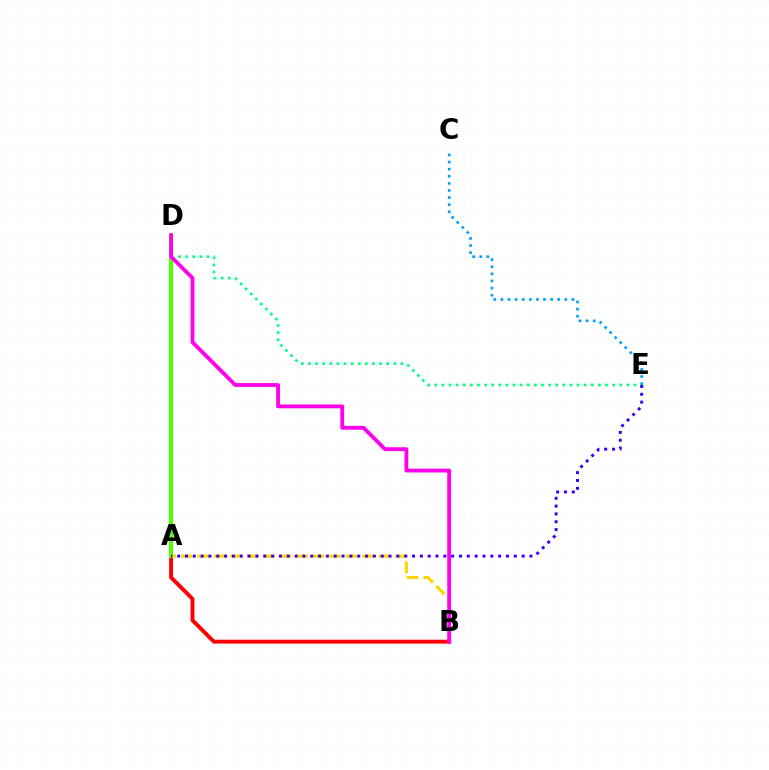{('A', 'B'): [{'color': '#ff0000', 'line_style': 'solid', 'thickness': 2.81}, {'color': '#ffd500', 'line_style': 'dashed', 'thickness': 2.24}], ('C', 'E'): [{'color': '#009eff', 'line_style': 'dotted', 'thickness': 1.93}], ('D', 'E'): [{'color': '#00ff86', 'line_style': 'dotted', 'thickness': 1.93}], ('A', 'D'): [{'color': '#4fff00', 'line_style': 'solid', 'thickness': 2.93}], ('B', 'D'): [{'color': '#ff00ed', 'line_style': 'solid', 'thickness': 2.76}], ('A', 'E'): [{'color': '#3700ff', 'line_style': 'dotted', 'thickness': 2.13}]}